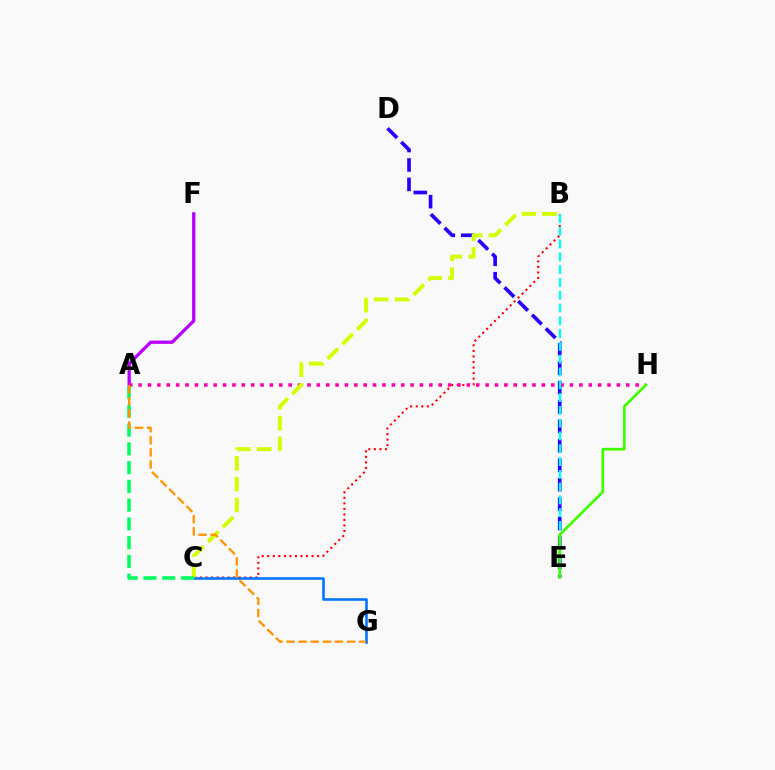{('D', 'E'): [{'color': '#2500ff', 'line_style': 'dashed', 'thickness': 2.64}], ('A', 'F'): [{'color': '#b900ff', 'line_style': 'solid', 'thickness': 2.37}], ('B', 'C'): [{'color': '#ff0000', 'line_style': 'dotted', 'thickness': 1.51}, {'color': '#d1ff00', 'line_style': 'dashed', 'thickness': 2.83}], ('C', 'G'): [{'color': '#0074ff', 'line_style': 'solid', 'thickness': 1.85}], ('A', 'H'): [{'color': '#ff00ac', 'line_style': 'dotted', 'thickness': 2.55}], ('B', 'E'): [{'color': '#00fff6', 'line_style': 'dashed', 'thickness': 1.74}], ('A', 'C'): [{'color': '#00ff5c', 'line_style': 'dashed', 'thickness': 2.55}], ('E', 'H'): [{'color': '#3dff00', 'line_style': 'solid', 'thickness': 1.96}], ('A', 'G'): [{'color': '#ff9400', 'line_style': 'dashed', 'thickness': 1.64}]}